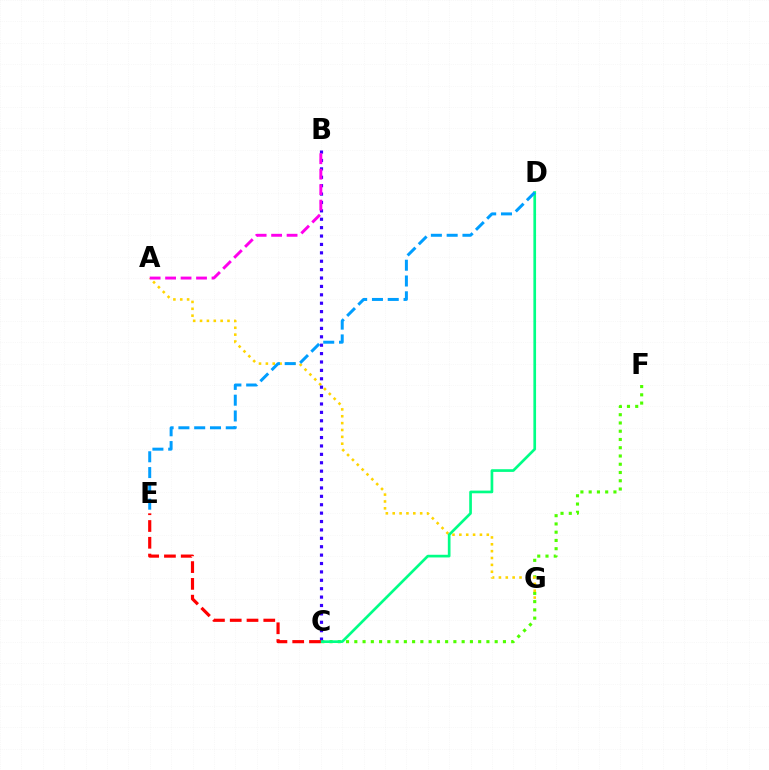{('C', 'F'): [{'color': '#4fff00', 'line_style': 'dotted', 'thickness': 2.24}], ('A', 'G'): [{'color': '#ffd500', 'line_style': 'dotted', 'thickness': 1.86}], ('B', 'C'): [{'color': '#3700ff', 'line_style': 'dotted', 'thickness': 2.28}], ('C', 'D'): [{'color': '#00ff86', 'line_style': 'solid', 'thickness': 1.93}], ('C', 'E'): [{'color': '#ff0000', 'line_style': 'dashed', 'thickness': 2.28}], ('D', 'E'): [{'color': '#009eff', 'line_style': 'dashed', 'thickness': 2.15}], ('A', 'B'): [{'color': '#ff00ed', 'line_style': 'dashed', 'thickness': 2.1}]}